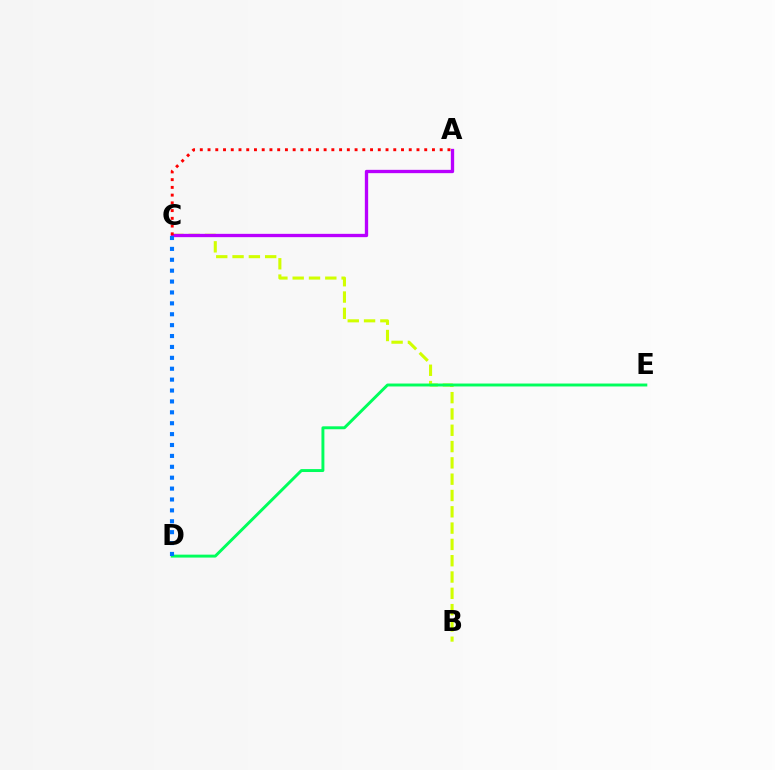{('B', 'C'): [{'color': '#d1ff00', 'line_style': 'dashed', 'thickness': 2.22}], ('D', 'E'): [{'color': '#00ff5c', 'line_style': 'solid', 'thickness': 2.11}], ('A', 'C'): [{'color': '#b900ff', 'line_style': 'solid', 'thickness': 2.38}, {'color': '#ff0000', 'line_style': 'dotted', 'thickness': 2.1}], ('C', 'D'): [{'color': '#0074ff', 'line_style': 'dotted', 'thickness': 2.96}]}